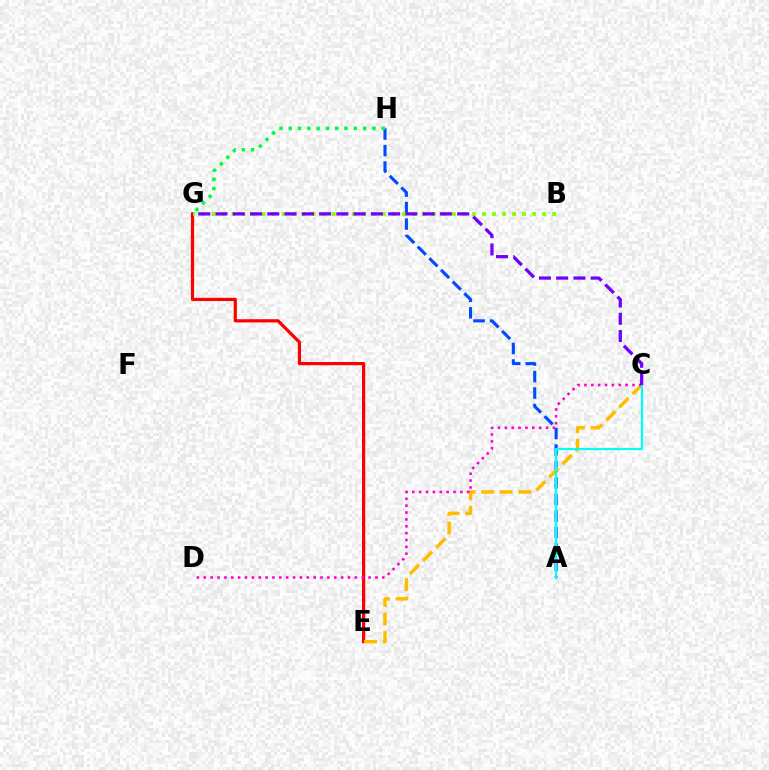{('E', 'G'): [{'color': '#ff0000', 'line_style': 'solid', 'thickness': 2.31}], ('A', 'H'): [{'color': '#004bff', 'line_style': 'dashed', 'thickness': 2.24}], ('G', 'H'): [{'color': '#00ff39', 'line_style': 'dotted', 'thickness': 2.53}], ('C', 'E'): [{'color': '#ffbd00', 'line_style': 'dashed', 'thickness': 2.53}], ('B', 'G'): [{'color': '#84ff00', 'line_style': 'dotted', 'thickness': 2.72}], ('C', 'D'): [{'color': '#ff00cf', 'line_style': 'dotted', 'thickness': 1.87}], ('A', 'C'): [{'color': '#00fff6', 'line_style': 'solid', 'thickness': 1.58}], ('C', 'G'): [{'color': '#7200ff', 'line_style': 'dashed', 'thickness': 2.35}]}